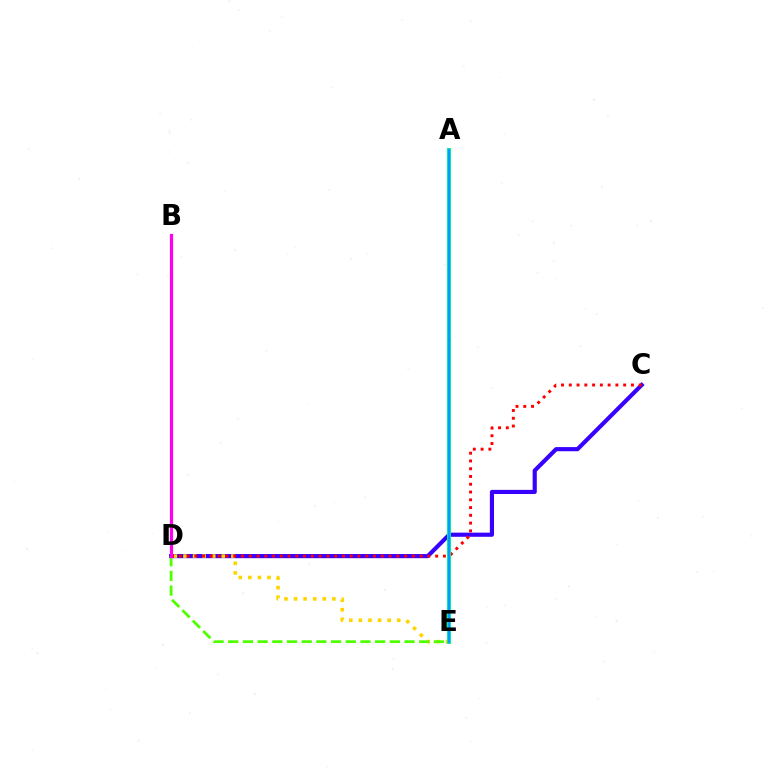{('C', 'D'): [{'color': '#3700ff', 'line_style': 'solid', 'thickness': 2.98}, {'color': '#ff0000', 'line_style': 'dotted', 'thickness': 2.11}], ('D', 'E'): [{'color': '#ffd500', 'line_style': 'dotted', 'thickness': 2.6}, {'color': '#4fff00', 'line_style': 'dashed', 'thickness': 2.0}], ('A', 'E'): [{'color': '#00ff86', 'line_style': 'solid', 'thickness': 2.84}, {'color': '#009eff', 'line_style': 'solid', 'thickness': 1.73}], ('B', 'D'): [{'color': '#ff00ed', 'line_style': 'solid', 'thickness': 2.31}]}